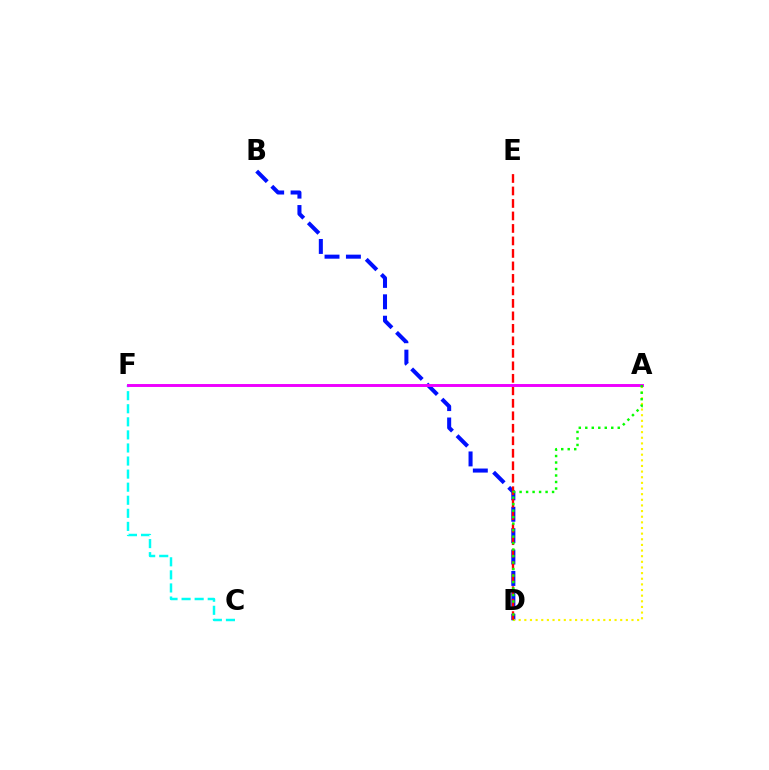{('B', 'D'): [{'color': '#0010ff', 'line_style': 'dashed', 'thickness': 2.91}], ('C', 'F'): [{'color': '#00fff6', 'line_style': 'dashed', 'thickness': 1.78}], ('A', 'D'): [{'color': '#fcf500', 'line_style': 'dotted', 'thickness': 1.53}, {'color': '#08ff00', 'line_style': 'dotted', 'thickness': 1.76}], ('D', 'E'): [{'color': '#ff0000', 'line_style': 'dashed', 'thickness': 1.7}], ('A', 'F'): [{'color': '#ee00ff', 'line_style': 'solid', 'thickness': 2.11}]}